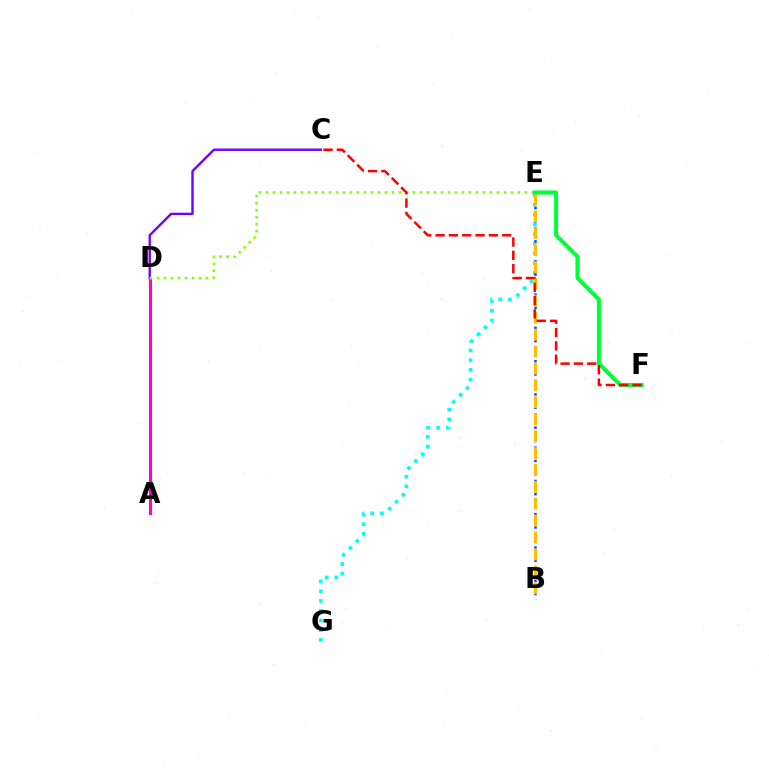{('C', 'D'): [{'color': '#7200ff', 'line_style': 'solid', 'thickness': 1.72}], ('A', 'D'): [{'color': '#ff00cf', 'line_style': 'solid', 'thickness': 2.26}], ('E', 'G'): [{'color': '#00fff6', 'line_style': 'dotted', 'thickness': 2.64}], ('D', 'E'): [{'color': '#84ff00', 'line_style': 'dotted', 'thickness': 1.9}], ('B', 'E'): [{'color': '#004bff', 'line_style': 'dotted', 'thickness': 1.81}, {'color': '#ffbd00', 'line_style': 'dashed', 'thickness': 2.3}], ('E', 'F'): [{'color': '#00ff39', 'line_style': 'solid', 'thickness': 2.91}], ('C', 'F'): [{'color': '#ff0000', 'line_style': 'dashed', 'thickness': 1.81}]}